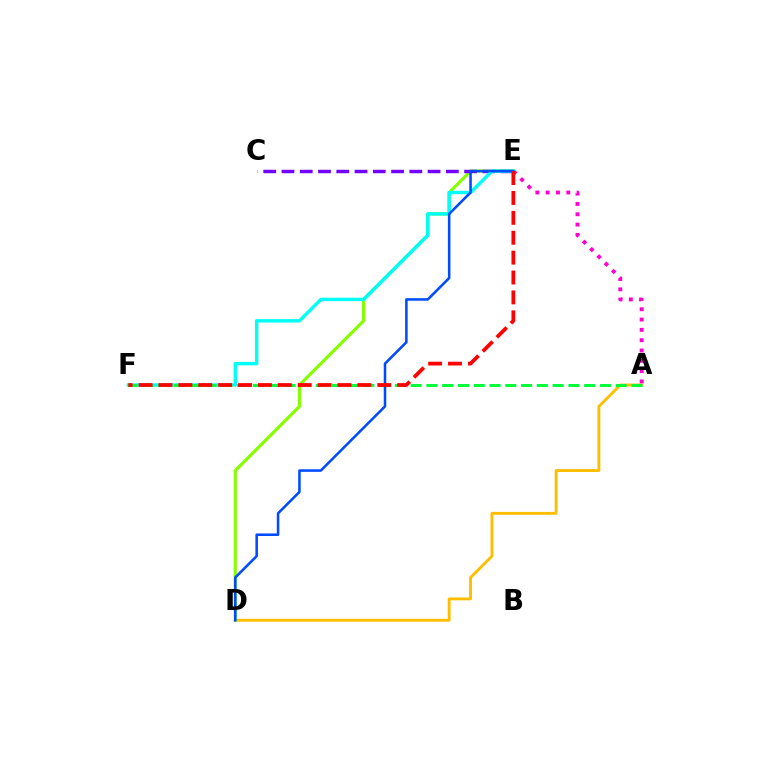{('A', 'D'): [{'color': '#ffbd00', 'line_style': 'solid', 'thickness': 2.06}], ('D', 'E'): [{'color': '#84ff00', 'line_style': 'solid', 'thickness': 2.28}, {'color': '#004bff', 'line_style': 'solid', 'thickness': 1.84}], ('A', 'E'): [{'color': '#ff00cf', 'line_style': 'dotted', 'thickness': 2.8}], ('C', 'E'): [{'color': '#7200ff', 'line_style': 'dashed', 'thickness': 2.48}], ('E', 'F'): [{'color': '#00fff6', 'line_style': 'solid', 'thickness': 2.46}, {'color': '#ff0000', 'line_style': 'dashed', 'thickness': 2.7}], ('A', 'F'): [{'color': '#00ff39', 'line_style': 'dashed', 'thickness': 2.14}]}